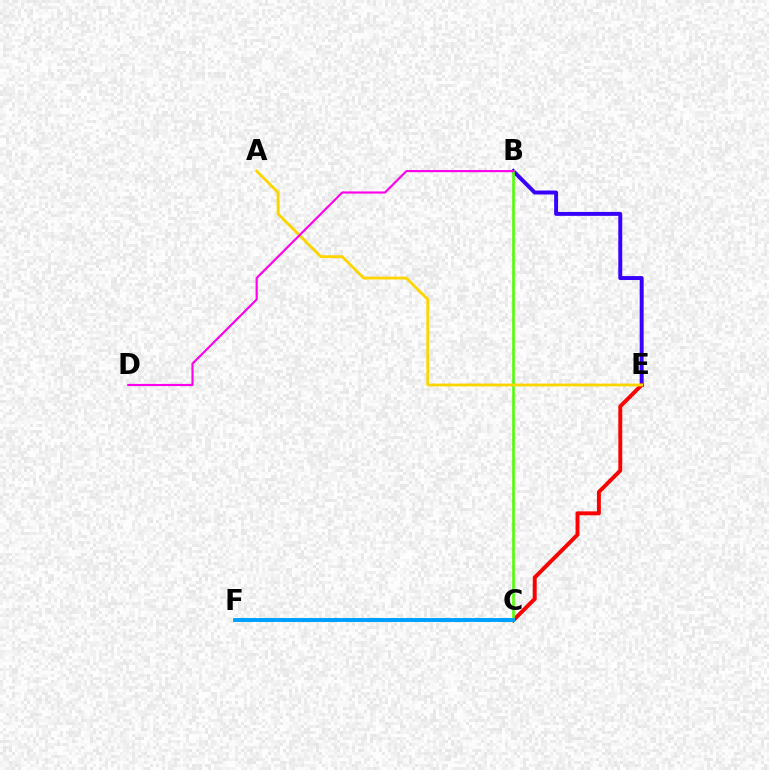{('B', 'E'): [{'color': '#3700ff', 'line_style': 'solid', 'thickness': 2.84}], ('C', 'E'): [{'color': '#ff0000', 'line_style': 'solid', 'thickness': 2.83}], ('B', 'C'): [{'color': '#4fff00', 'line_style': 'solid', 'thickness': 1.86}], ('A', 'E'): [{'color': '#ffd500', 'line_style': 'solid', 'thickness': 2.05}], ('B', 'D'): [{'color': '#ff00ed', 'line_style': 'solid', 'thickness': 1.55}], ('C', 'F'): [{'color': '#00ff86', 'line_style': 'dashed', 'thickness': 2.95}, {'color': '#009eff', 'line_style': 'solid', 'thickness': 2.77}]}